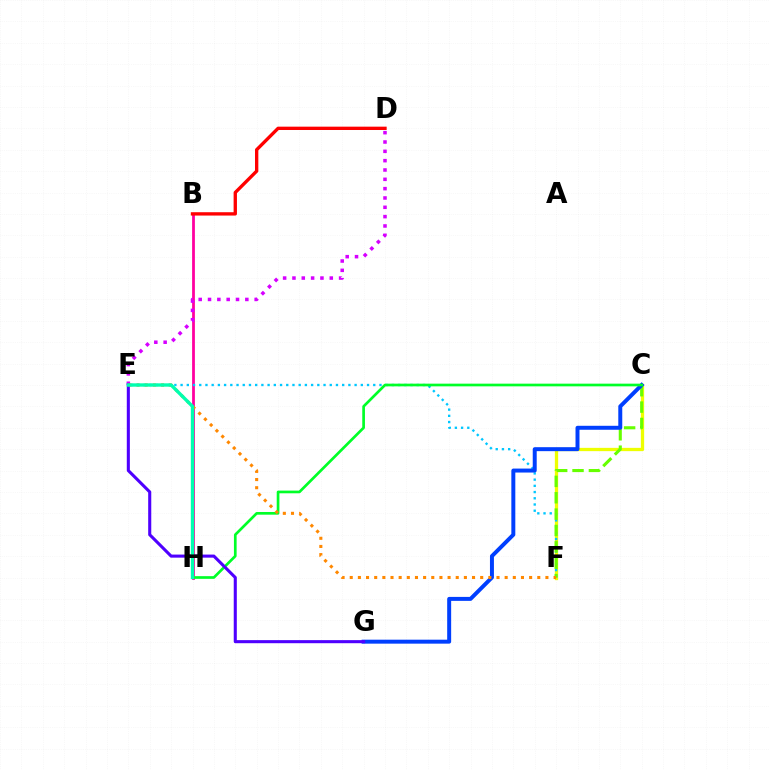{('B', 'H'): [{'color': '#ff00a0', 'line_style': 'solid', 'thickness': 2.0}], ('C', 'F'): [{'color': '#eeff00', 'line_style': 'solid', 'thickness': 2.37}, {'color': '#66ff00', 'line_style': 'dashed', 'thickness': 2.22}], ('D', 'E'): [{'color': '#d600ff', 'line_style': 'dotted', 'thickness': 2.53}], ('B', 'D'): [{'color': '#ff0000', 'line_style': 'solid', 'thickness': 2.4}], ('E', 'F'): [{'color': '#00c7ff', 'line_style': 'dotted', 'thickness': 1.69}, {'color': '#ff8800', 'line_style': 'dotted', 'thickness': 2.22}], ('C', 'G'): [{'color': '#003fff', 'line_style': 'solid', 'thickness': 2.86}], ('C', 'H'): [{'color': '#00ff27', 'line_style': 'solid', 'thickness': 1.94}], ('E', 'G'): [{'color': '#4f00ff', 'line_style': 'solid', 'thickness': 2.22}], ('E', 'H'): [{'color': '#00ffaf', 'line_style': 'solid', 'thickness': 2.42}]}